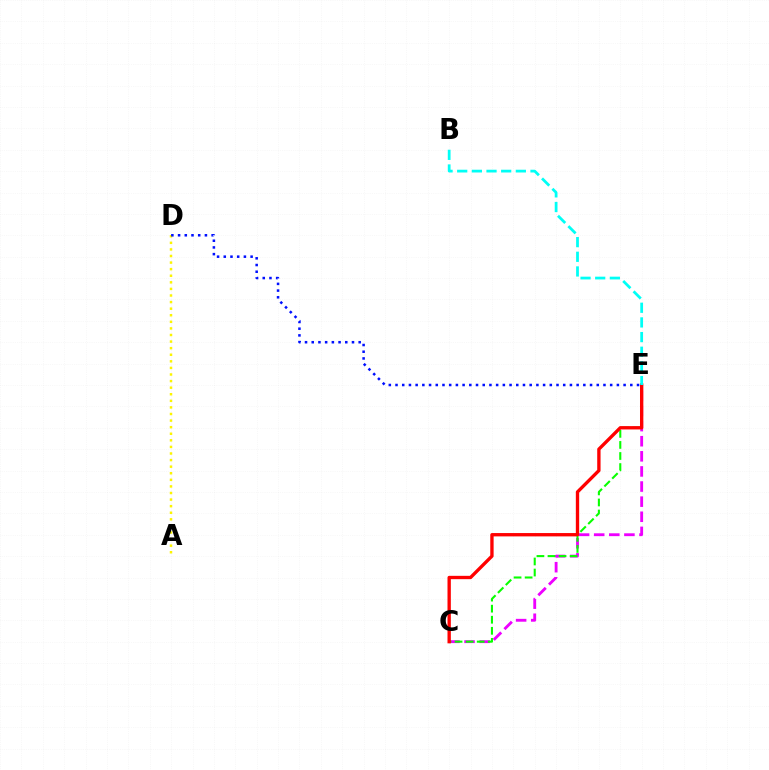{('C', 'E'): [{'color': '#ee00ff', 'line_style': 'dashed', 'thickness': 2.05}, {'color': '#08ff00', 'line_style': 'dashed', 'thickness': 1.5}, {'color': '#ff0000', 'line_style': 'solid', 'thickness': 2.4}], ('A', 'D'): [{'color': '#fcf500', 'line_style': 'dotted', 'thickness': 1.79}], ('D', 'E'): [{'color': '#0010ff', 'line_style': 'dotted', 'thickness': 1.82}], ('B', 'E'): [{'color': '#00fff6', 'line_style': 'dashed', 'thickness': 1.99}]}